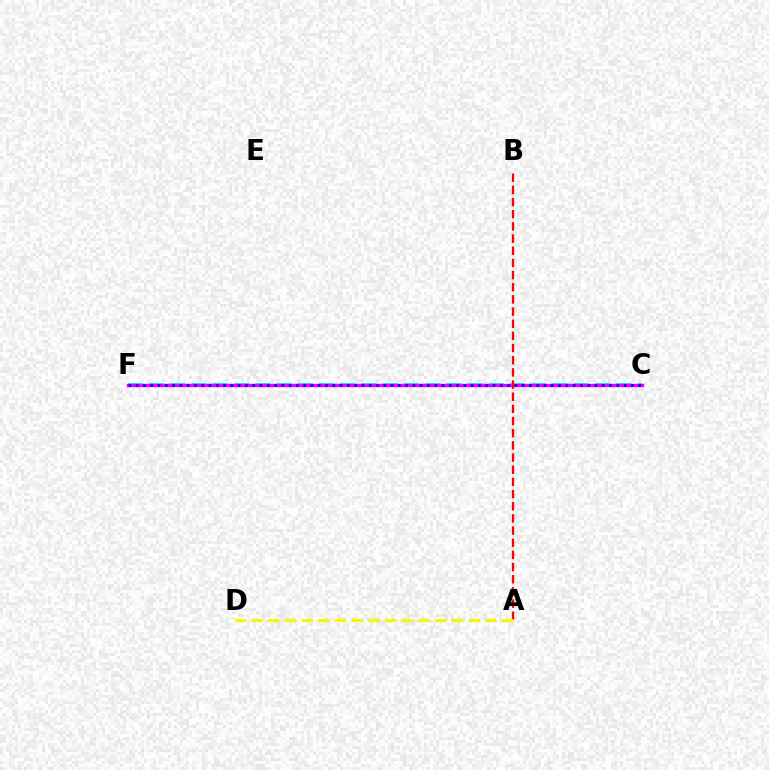{('C', 'F'): [{'color': '#08ff00', 'line_style': 'solid', 'thickness': 1.99}, {'color': '#00fff6', 'line_style': 'dashed', 'thickness': 2.88}, {'color': '#ee00ff', 'line_style': 'solid', 'thickness': 2.42}, {'color': '#0010ff', 'line_style': 'dotted', 'thickness': 1.98}], ('A', 'B'): [{'color': '#ff0000', 'line_style': 'dashed', 'thickness': 1.65}], ('A', 'D'): [{'color': '#fcf500', 'line_style': 'dashed', 'thickness': 2.27}]}